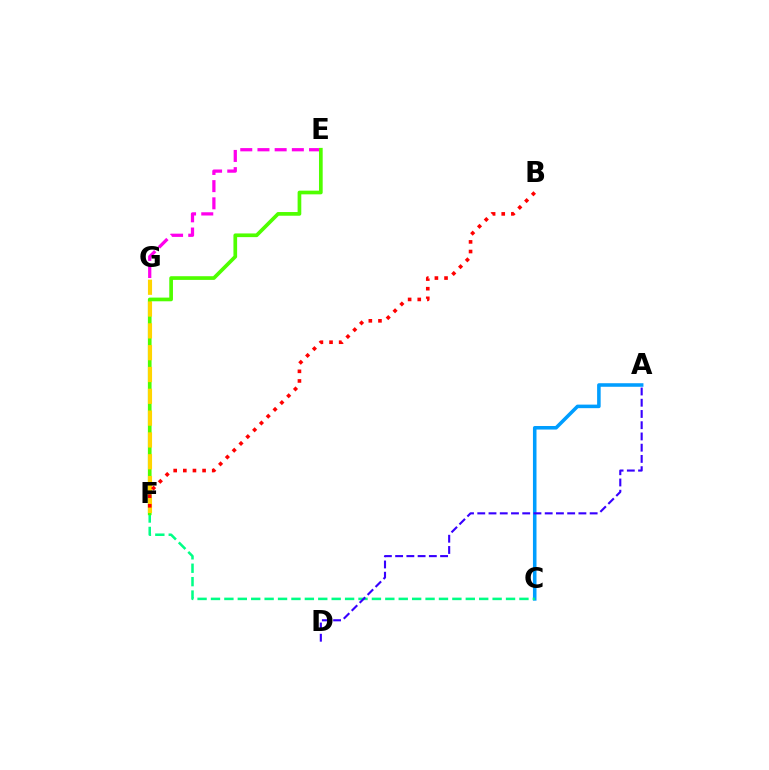{('E', 'G'): [{'color': '#ff00ed', 'line_style': 'dashed', 'thickness': 2.34}], ('A', 'C'): [{'color': '#009eff', 'line_style': 'solid', 'thickness': 2.56}], ('C', 'F'): [{'color': '#00ff86', 'line_style': 'dashed', 'thickness': 1.82}], ('E', 'F'): [{'color': '#4fff00', 'line_style': 'solid', 'thickness': 2.66}], ('F', 'G'): [{'color': '#ffd500', 'line_style': 'dashed', 'thickness': 2.96}], ('B', 'F'): [{'color': '#ff0000', 'line_style': 'dotted', 'thickness': 2.62}], ('A', 'D'): [{'color': '#3700ff', 'line_style': 'dashed', 'thickness': 1.53}]}